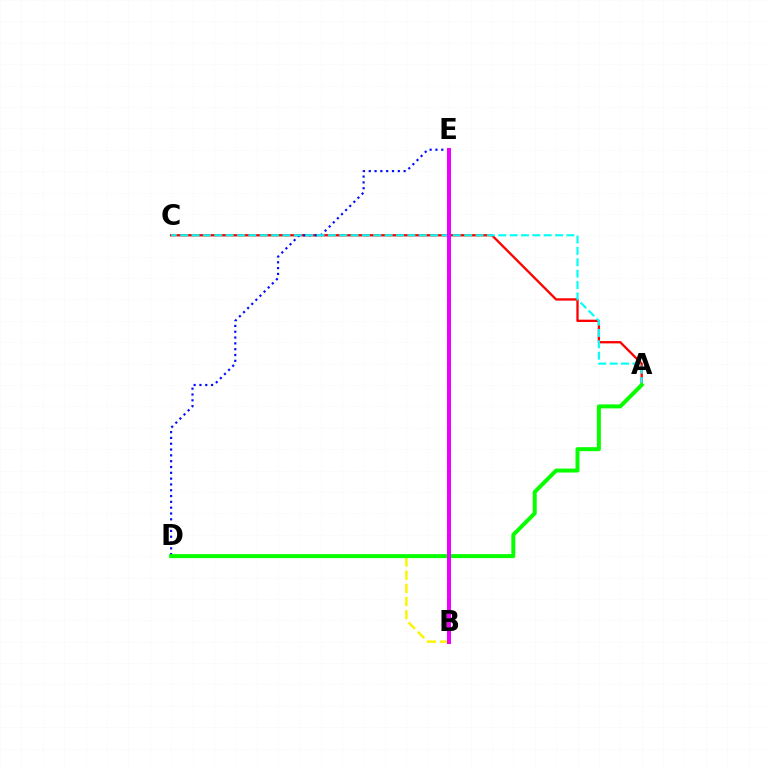{('A', 'C'): [{'color': '#ff0000', 'line_style': 'solid', 'thickness': 1.67}, {'color': '#00fff6', 'line_style': 'dashed', 'thickness': 1.54}], ('D', 'E'): [{'color': '#0010ff', 'line_style': 'dotted', 'thickness': 1.58}], ('B', 'D'): [{'color': '#fcf500', 'line_style': 'dashed', 'thickness': 1.79}], ('A', 'D'): [{'color': '#08ff00', 'line_style': 'solid', 'thickness': 2.87}], ('B', 'E'): [{'color': '#ee00ff', 'line_style': 'solid', 'thickness': 2.87}]}